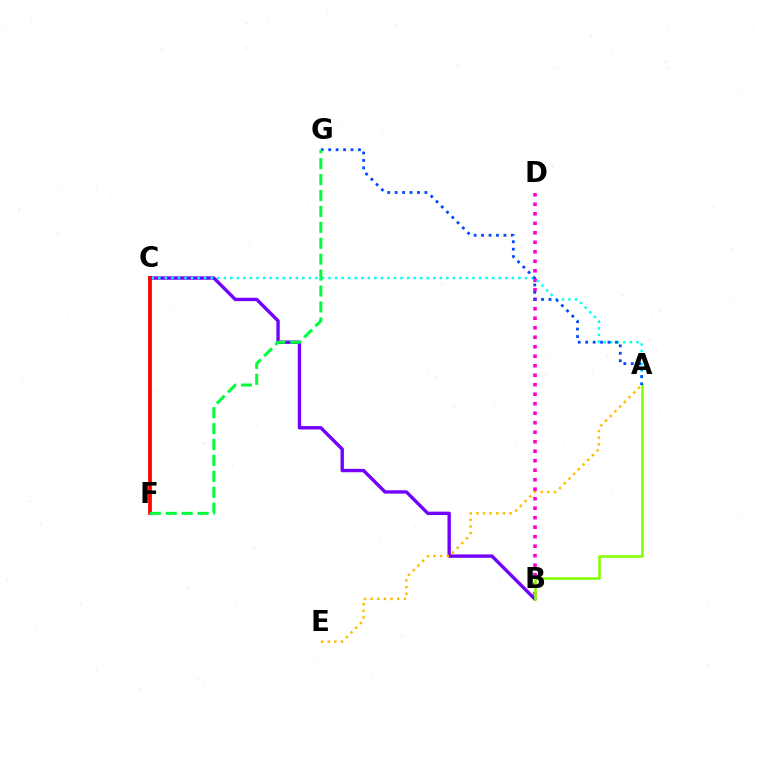{('B', 'C'): [{'color': '#7200ff', 'line_style': 'solid', 'thickness': 2.43}], ('A', 'E'): [{'color': '#ffbd00', 'line_style': 'dotted', 'thickness': 1.81}], ('B', 'D'): [{'color': '#ff00cf', 'line_style': 'dotted', 'thickness': 2.58}], ('A', 'B'): [{'color': '#84ff00', 'line_style': 'solid', 'thickness': 1.85}], ('A', 'C'): [{'color': '#00fff6', 'line_style': 'dotted', 'thickness': 1.78}], ('C', 'F'): [{'color': '#ff0000', 'line_style': 'solid', 'thickness': 2.69}], ('A', 'G'): [{'color': '#004bff', 'line_style': 'dotted', 'thickness': 2.02}], ('F', 'G'): [{'color': '#00ff39', 'line_style': 'dashed', 'thickness': 2.16}]}